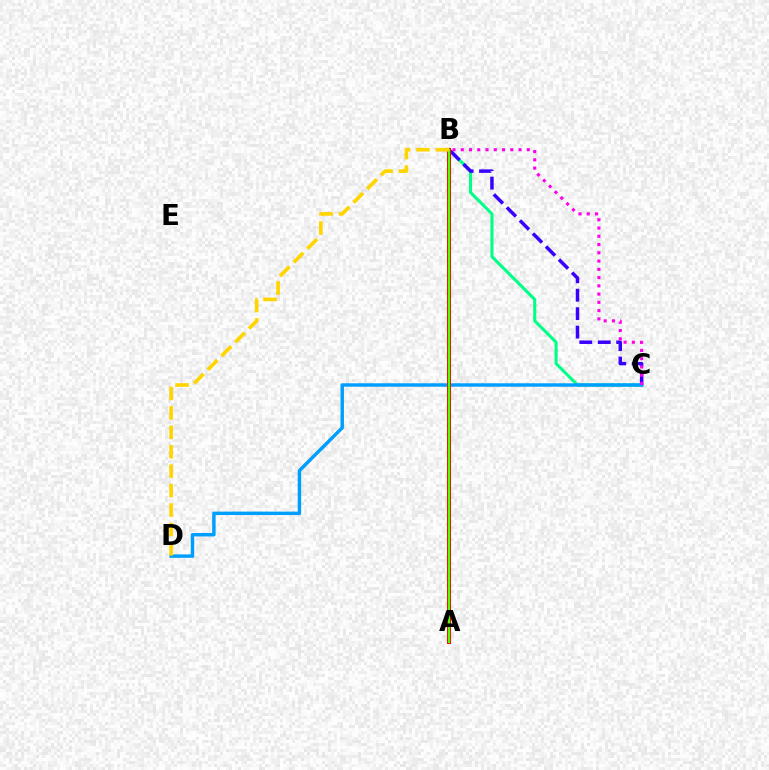{('B', 'C'): [{'color': '#00ff86', 'line_style': 'solid', 'thickness': 2.2}, {'color': '#3700ff', 'line_style': 'dashed', 'thickness': 2.51}, {'color': '#ff00ed', 'line_style': 'dotted', 'thickness': 2.24}], ('C', 'D'): [{'color': '#009eff', 'line_style': 'solid', 'thickness': 2.47}], ('A', 'B'): [{'color': '#ff0000', 'line_style': 'solid', 'thickness': 2.87}, {'color': '#4fff00', 'line_style': 'solid', 'thickness': 1.59}], ('B', 'D'): [{'color': '#ffd500', 'line_style': 'dashed', 'thickness': 2.64}]}